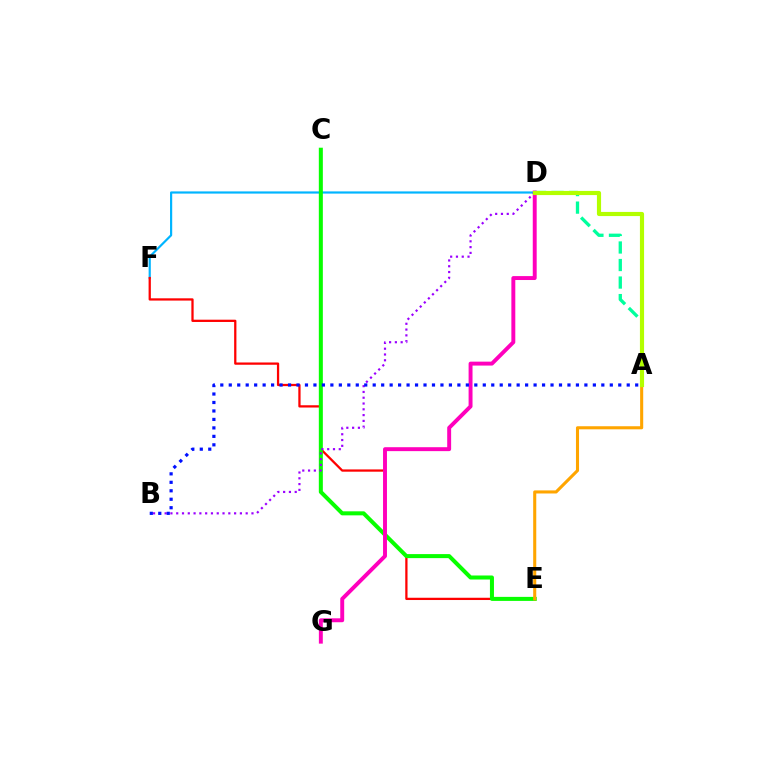{('D', 'F'): [{'color': '#00b5ff', 'line_style': 'solid', 'thickness': 1.57}], ('E', 'F'): [{'color': '#ff0000', 'line_style': 'solid', 'thickness': 1.63}], ('C', 'E'): [{'color': '#08ff00', 'line_style': 'solid', 'thickness': 2.9}], ('A', 'D'): [{'color': '#00ff9d', 'line_style': 'dashed', 'thickness': 2.38}, {'color': '#b3ff00', 'line_style': 'solid', 'thickness': 2.99}], ('D', 'G'): [{'color': '#ff00bd', 'line_style': 'solid', 'thickness': 2.83}], ('B', 'D'): [{'color': '#9b00ff', 'line_style': 'dotted', 'thickness': 1.57}], ('A', 'B'): [{'color': '#0010ff', 'line_style': 'dotted', 'thickness': 2.3}], ('A', 'E'): [{'color': '#ffa500', 'line_style': 'solid', 'thickness': 2.22}]}